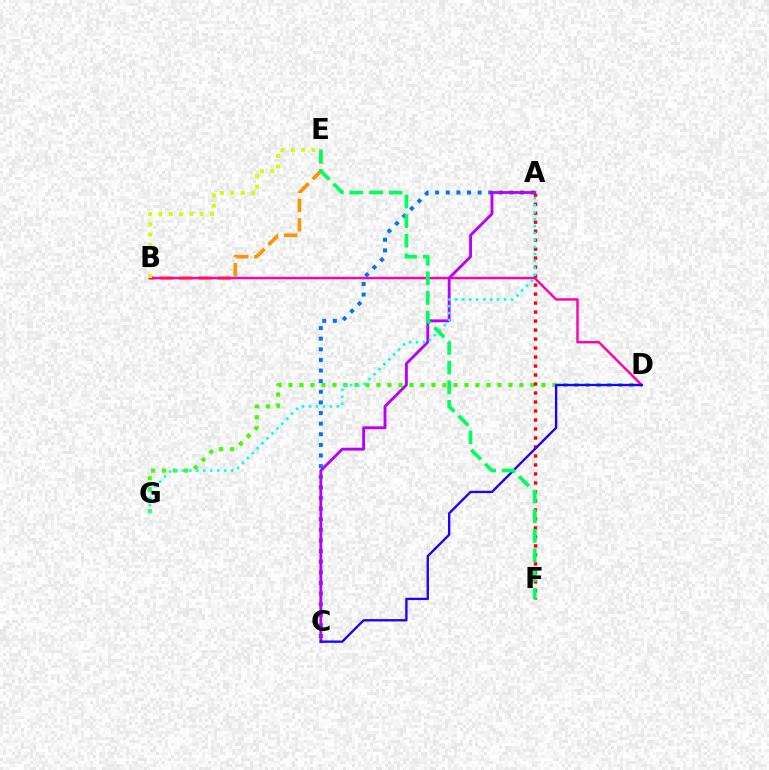{('A', 'C'): [{'color': '#0074ff', 'line_style': 'dotted', 'thickness': 2.89}, {'color': '#b900ff', 'line_style': 'solid', 'thickness': 2.06}], ('B', 'E'): [{'color': '#ff9400', 'line_style': 'dashed', 'thickness': 2.62}, {'color': '#d1ff00', 'line_style': 'dotted', 'thickness': 2.81}], ('D', 'G'): [{'color': '#3dff00', 'line_style': 'dotted', 'thickness': 2.99}], ('B', 'D'): [{'color': '#ff00ac', 'line_style': 'solid', 'thickness': 1.75}], ('A', 'F'): [{'color': '#ff0000', 'line_style': 'dotted', 'thickness': 2.44}], ('A', 'G'): [{'color': '#00fff6', 'line_style': 'dotted', 'thickness': 1.89}], ('C', 'D'): [{'color': '#2500ff', 'line_style': 'solid', 'thickness': 1.71}], ('E', 'F'): [{'color': '#00ff5c', 'line_style': 'dashed', 'thickness': 2.67}]}